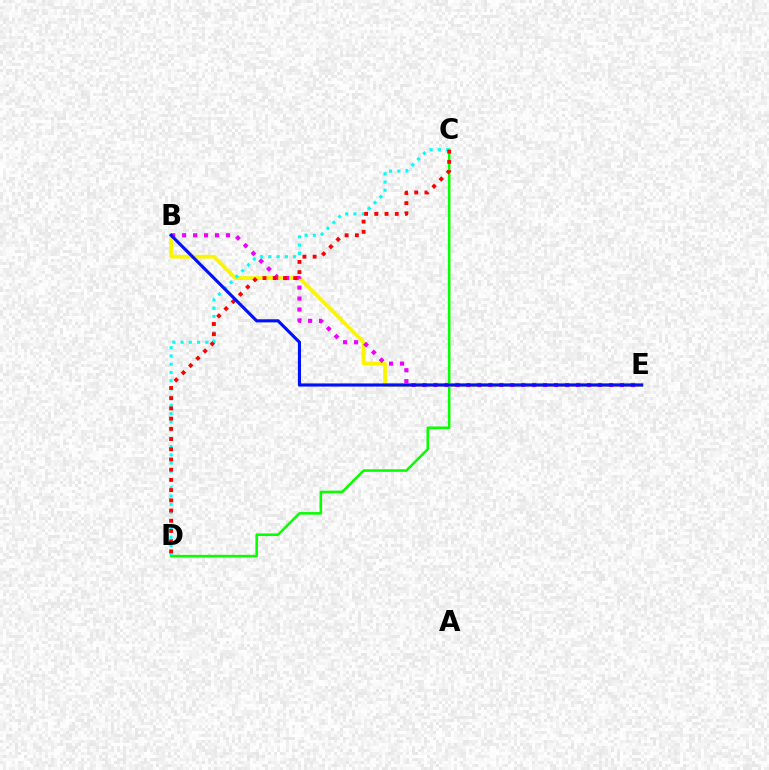{('C', 'D'): [{'color': '#08ff00', 'line_style': 'solid', 'thickness': 1.84}, {'color': '#00fff6', 'line_style': 'dotted', 'thickness': 2.24}, {'color': '#ff0000', 'line_style': 'dotted', 'thickness': 2.78}], ('B', 'E'): [{'color': '#fcf500', 'line_style': 'solid', 'thickness': 2.72}, {'color': '#ee00ff', 'line_style': 'dotted', 'thickness': 2.98}, {'color': '#0010ff', 'line_style': 'solid', 'thickness': 2.25}]}